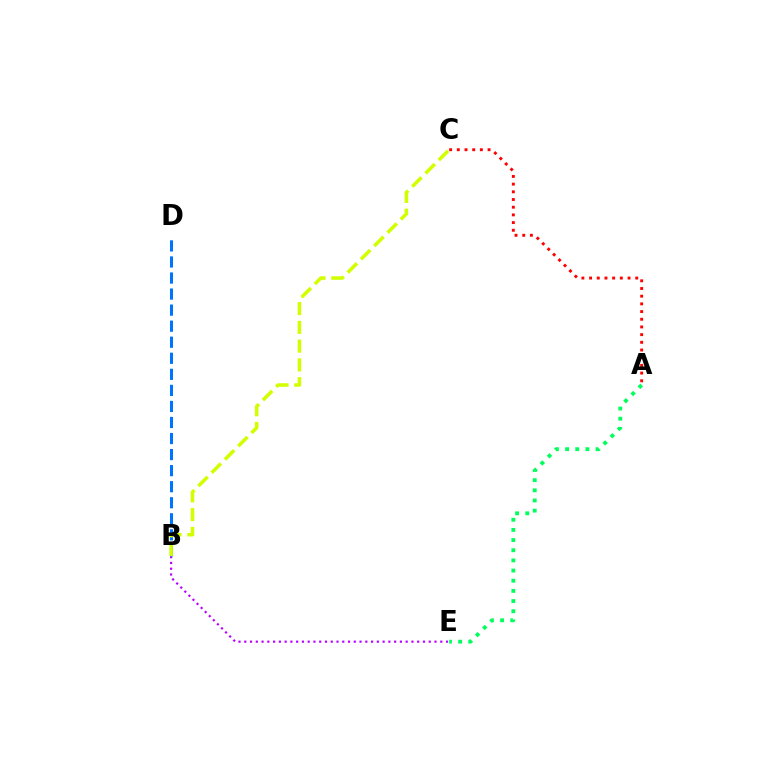{('A', 'E'): [{'color': '#00ff5c', 'line_style': 'dotted', 'thickness': 2.76}], ('B', 'E'): [{'color': '#b900ff', 'line_style': 'dotted', 'thickness': 1.57}], ('A', 'C'): [{'color': '#ff0000', 'line_style': 'dotted', 'thickness': 2.09}], ('B', 'D'): [{'color': '#0074ff', 'line_style': 'dashed', 'thickness': 2.18}], ('B', 'C'): [{'color': '#d1ff00', 'line_style': 'dashed', 'thickness': 2.55}]}